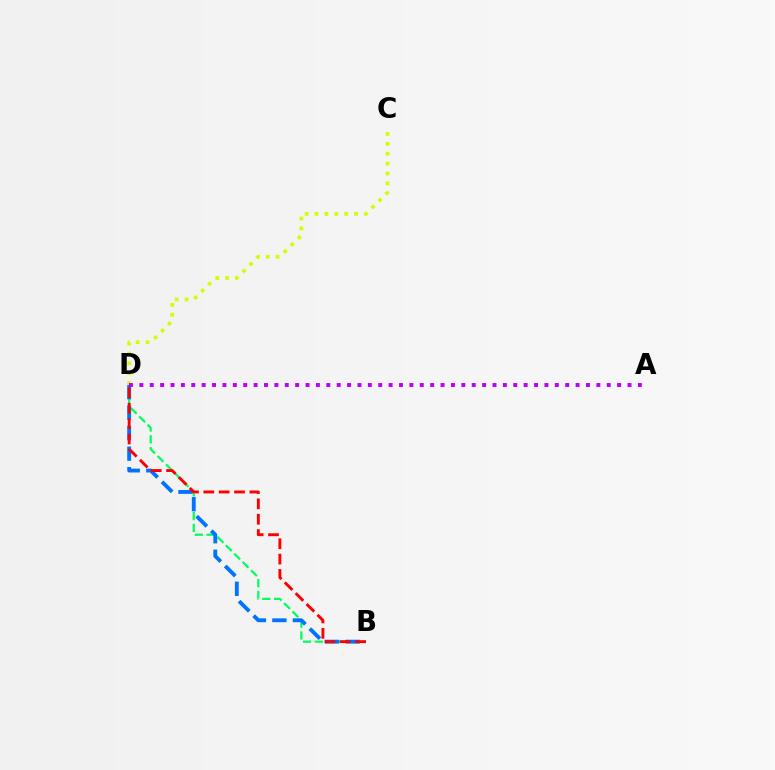{('B', 'D'): [{'color': '#00ff5c', 'line_style': 'dashed', 'thickness': 1.61}, {'color': '#0074ff', 'line_style': 'dashed', 'thickness': 2.79}, {'color': '#ff0000', 'line_style': 'dashed', 'thickness': 2.09}], ('C', 'D'): [{'color': '#d1ff00', 'line_style': 'dotted', 'thickness': 2.68}], ('A', 'D'): [{'color': '#b900ff', 'line_style': 'dotted', 'thickness': 2.82}]}